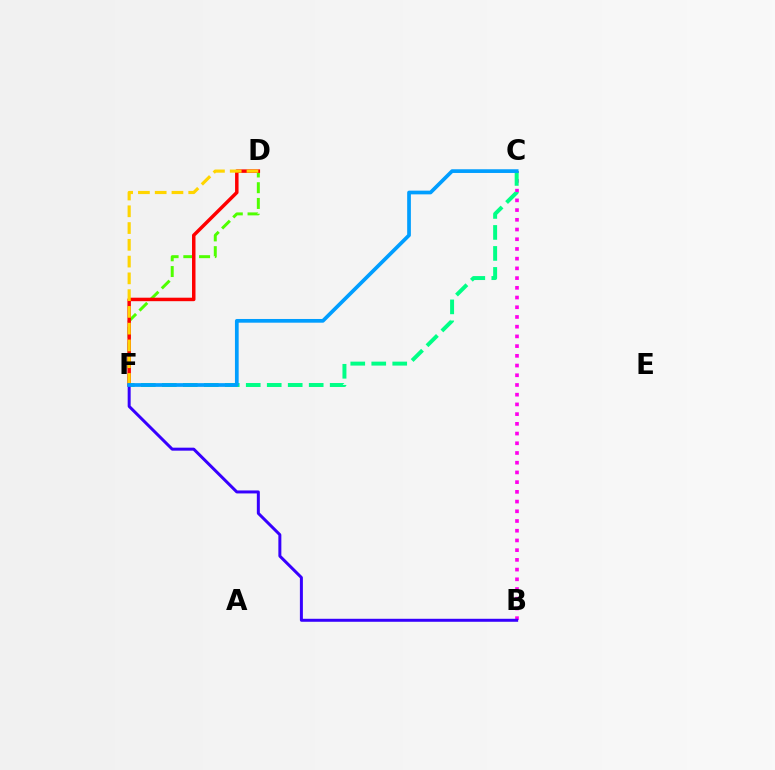{('B', 'C'): [{'color': '#ff00ed', 'line_style': 'dotted', 'thickness': 2.64}], ('C', 'F'): [{'color': '#00ff86', 'line_style': 'dashed', 'thickness': 2.85}, {'color': '#009eff', 'line_style': 'solid', 'thickness': 2.67}], ('D', 'F'): [{'color': '#4fff00', 'line_style': 'dashed', 'thickness': 2.14}, {'color': '#ff0000', 'line_style': 'solid', 'thickness': 2.51}, {'color': '#ffd500', 'line_style': 'dashed', 'thickness': 2.28}], ('B', 'F'): [{'color': '#3700ff', 'line_style': 'solid', 'thickness': 2.15}]}